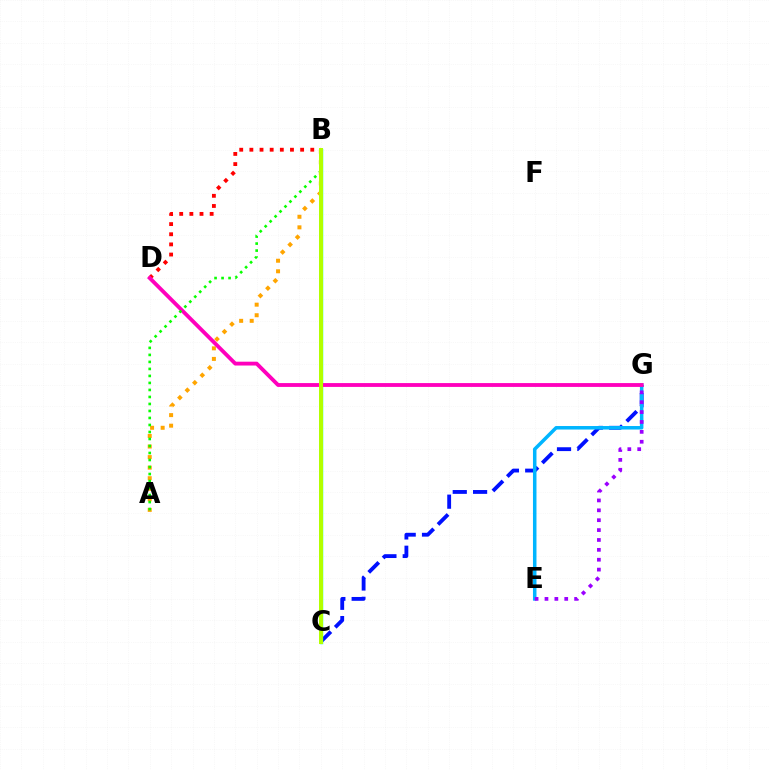{('C', 'G'): [{'color': '#0010ff', 'line_style': 'dashed', 'thickness': 2.76}], ('B', 'D'): [{'color': '#ff0000', 'line_style': 'dotted', 'thickness': 2.76}], ('E', 'G'): [{'color': '#00b5ff', 'line_style': 'solid', 'thickness': 2.53}, {'color': '#9b00ff', 'line_style': 'dotted', 'thickness': 2.68}], ('B', 'C'): [{'color': '#00ff9d', 'line_style': 'solid', 'thickness': 2.47}, {'color': '#b3ff00', 'line_style': 'solid', 'thickness': 2.88}], ('A', 'B'): [{'color': '#ffa500', 'line_style': 'dotted', 'thickness': 2.87}, {'color': '#08ff00', 'line_style': 'dotted', 'thickness': 1.9}], ('D', 'G'): [{'color': '#ff00bd', 'line_style': 'solid', 'thickness': 2.76}]}